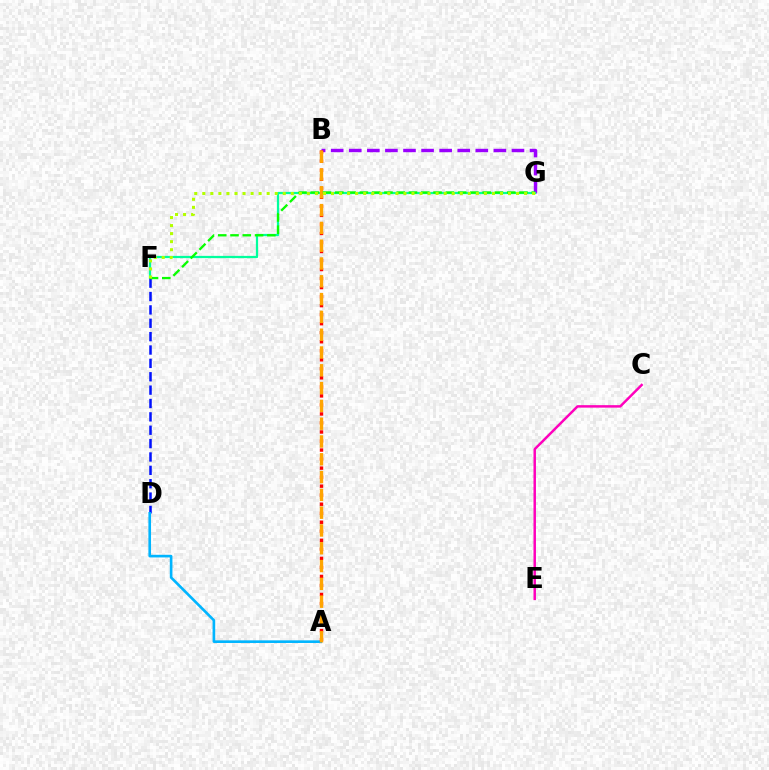{('C', 'E'): [{'color': '#ff00bd', 'line_style': 'solid', 'thickness': 1.78}], ('B', 'G'): [{'color': '#9b00ff', 'line_style': 'dashed', 'thickness': 2.46}], ('F', 'G'): [{'color': '#00ff9d', 'line_style': 'solid', 'thickness': 1.61}, {'color': '#08ff00', 'line_style': 'dashed', 'thickness': 1.67}, {'color': '#b3ff00', 'line_style': 'dotted', 'thickness': 2.19}], ('D', 'F'): [{'color': '#0010ff', 'line_style': 'dashed', 'thickness': 1.82}], ('A', 'D'): [{'color': '#00b5ff', 'line_style': 'solid', 'thickness': 1.9}], ('A', 'B'): [{'color': '#ff0000', 'line_style': 'dotted', 'thickness': 2.45}, {'color': '#ffa500', 'line_style': 'dashed', 'thickness': 2.42}]}